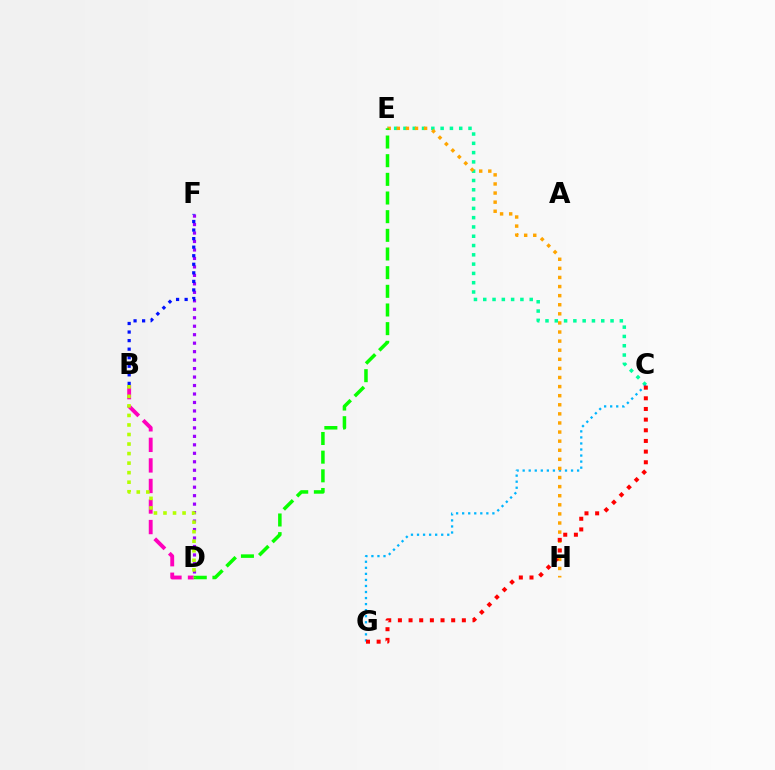{('C', 'E'): [{'color': '#00ff9d', 'line_style': 'dotted', 'thickness': 2.52}], ('B', 'D'): [{'color': '#ff00bd', 'line_style': 'dashed', 'thickness': 2.79}, {'color': '#b3ff00', 'line_style': 'dotted', 'thickness': 2.59}], ('C', 'G'): [{'color': '#00b5ff', 'line_style': 'dotted', 'thickness': 1.64}, {'color': '#ff0000', 'line_style': 'dotted', 'thickness': 2.9}], ('D', 'F'): [{'color': '#9b00ff', 'line_style': 'dotted', 'thickness': 2.3}], ('B', 'F'): [{'color': '#0010ff', 'line_style': 'dotted', 'thickness': 2.32}], ('E', 'H'): [{'color': '#ffa500', 'line_style': 'dotted', 'thickness': 2.47}], ('D', 'E'): [{'color': '#08ff00', 'line_style': 'dashed', 'thickness': 2.54}]}